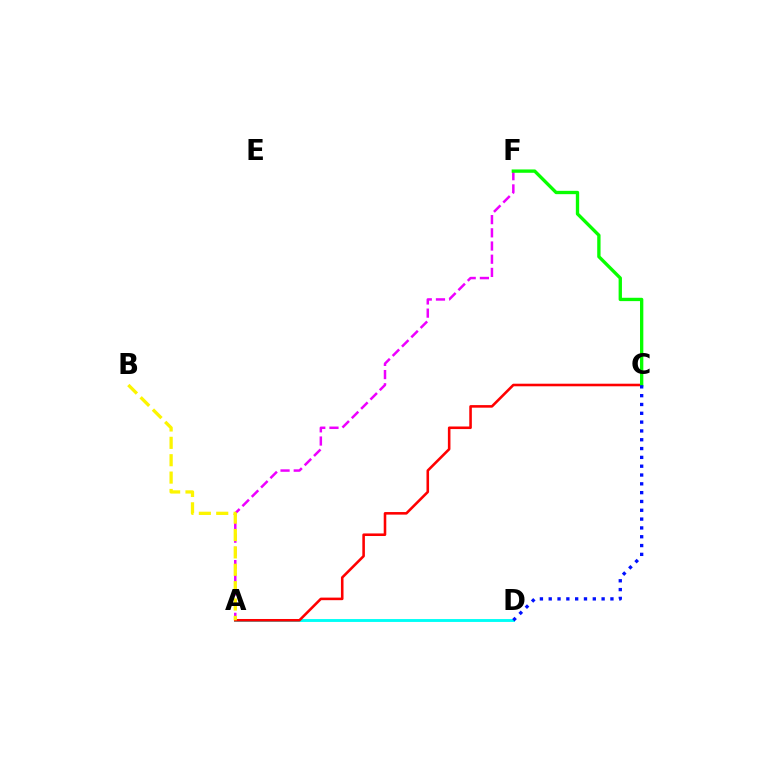{('A', 'F'): [{'color': '#ee00ff', 'line_style': 'dashed', 'thickness': 1.79}], ('A', 'D'): [{'color': '#00fff6', 'line_style': 'solid', 'thickness': 2.08}], ('A', 'C'): [{'color': '#ff0000', 'line_style': 'solid', 'thickness': 1.85}], ('A', 'B'): [{'color': '#fcf500', 'line_style': 'dashed', 'thickness': 2.36}], ('C', 'F'): [{'color': '#08ff00', 'line_style': 'solid', 'thickness': 2.4}], ('C', 'D'): [{'color': '#0010ff', 'line_style': 'dotted', 'thickness': 2.4}]}